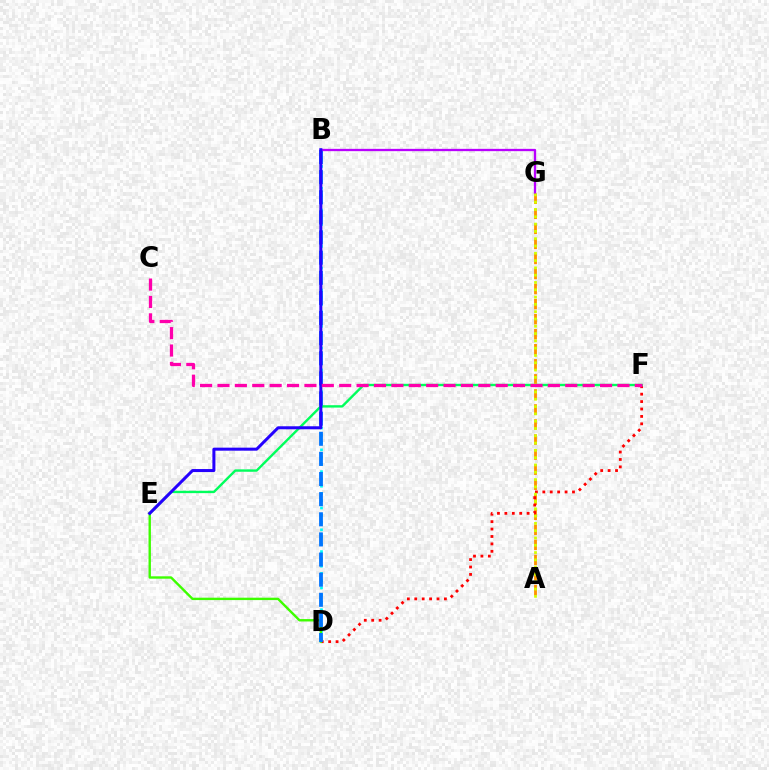{('A', 'G'): [{'color': '#ff9400', 'line_style': 'dashed', 'thickness': 2.04}, {'color': '#d1ff00', 'line_style': 'dotted', 'thickness': 1.98}], ('D', 'F'): [{'color': '#ff0000', 'line_style': 'dotted', 'thickness': 2.01}], ('B', 'D'): [{'color': '#00fff6', 'line_style': 'dotted', 'thickness': 1.97}, {'color': '#0074ff', 'line_style': 'dashed', 'thickness': 2.73}], ('D', 'E'): [{'color': '#3dff00', 'line_style': 'solid', 'thickness': 1.72}], ('E', 'F'): [{'color': '#00ff5c', 'line_style': 'solid', 'thickness': 1.72}], ('B', 'G'): [{'color': '#b900ff', 'line_style': 'solid', 'thickness': 1.66}], ('B', 'E'): [{'color': '#2500ff', 'line_style': 'solid', 'thickness': 2.17}], ('C', 'F'): [{'color': '#ff00ac', 'line_style': 'dashed', 'thickness': 2.36}]}